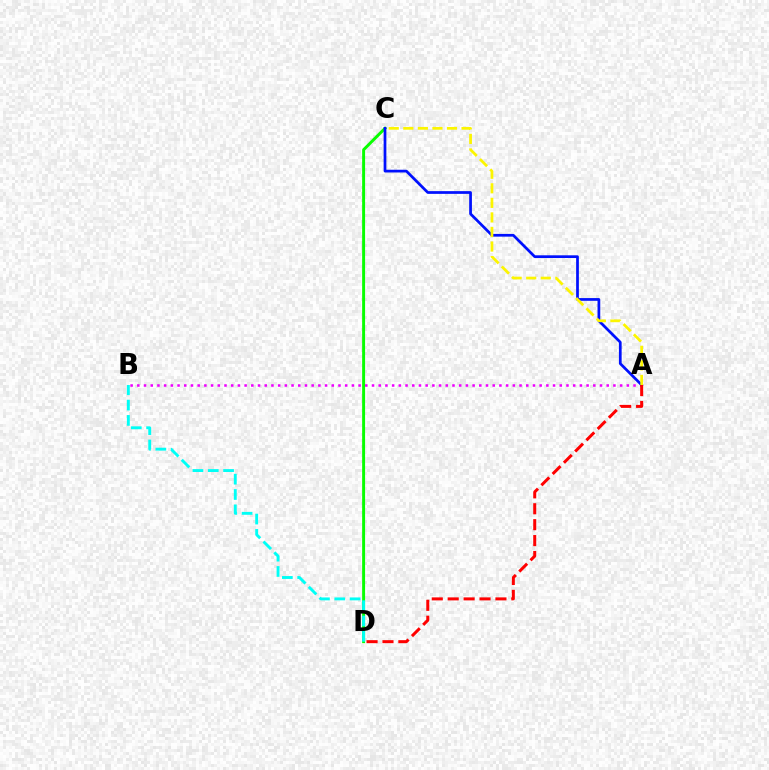{('C', 'D'): [{'color': '#08ff00', 'line_style': 'solid', 'thickness': 2.12}], ('A', 'B'): [{'color': '#ee00ff', 'line_style': 'dotted', 'thickness': 1.82}], ('A', 'C'): [{'color': '#0010ff', 'line_style': 'solid', 'thickness': 1.96}, {'color': '#fcf500', 'line_style': 'dashed', 'thickness': 1.98}], ('B', 'D'): [{'color': '#00fff6', 'line_style': 'dashed', 'thickness': 2.08}], ('A', 'D'): [{'color': '#ff0000', 'line_style': 'dashed', 'thickness': 2.16}]}